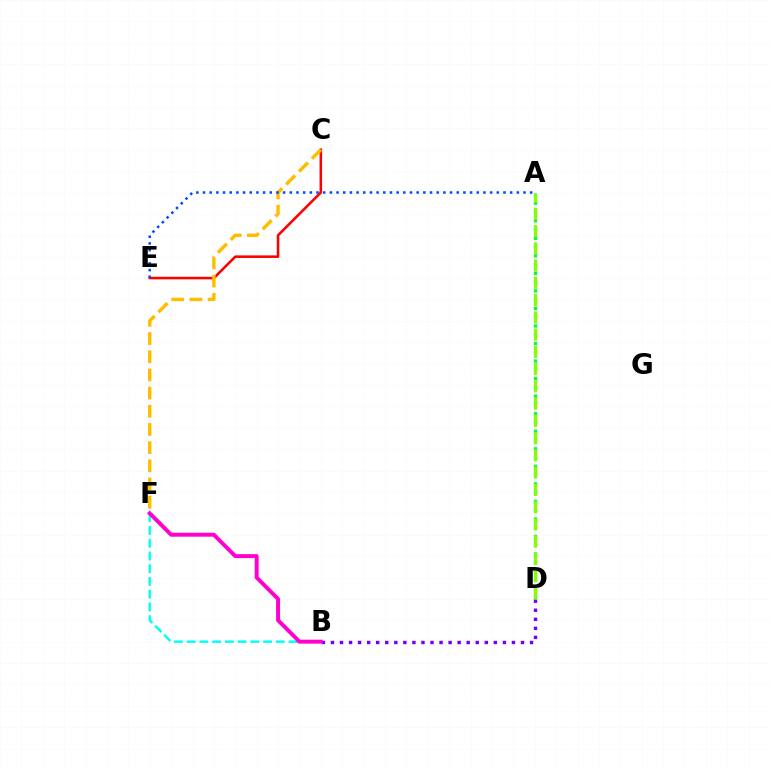{('A', 'D'): [{'color': '#00ff39', 'line_style': 'dotted', 'thickness': 2.38}, {'color': '#84ff00', 'line_style': 'dashed', 'thickness': 2.34}], ('B', 'D'): [{'color': '#7200ff', 'line_style': 'dotted', 'thickness': 2.46}], ('C', 'E'): [{'color': '#ff0000', 'line_style': 'solid', 'thickness': 1.85}], ('C', 'F'): [{'color': '#ffbd00', 'line_style': 'dashed', 'thickness': 2.47}], ('B', 'F'): [{'color': '#00fff6', 'line_style': 'dashed', 'thickness': 1.73}, {'color': '#ff00cf', 'line_style': 'solid', 'thickness': 2.84}], ('A', 'E'): [{'color': '#004bff', 'line_style': 'dotted', 'thickness': 1.81}]}